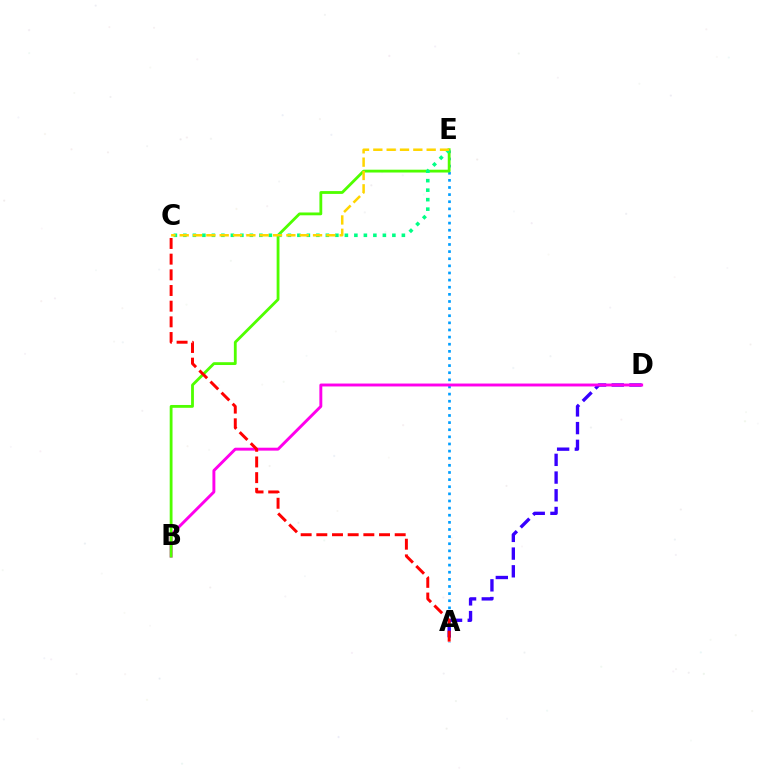{('A', 'E'): [{'color': '#009eff', 'line_style': 'dotted', 'thickness': 1.94}], ('A', 'D'): [{'color': '#3700ff', 'line_style': 'dashed', 'thickness': 2.41}], ('B', 'D'): [{'color': '#ff00ed', 'line_style': 'solid', 'thickness': 2.1}], ('B', 'E'): [{'color': '#4fff00', 'line_style': 'solid', 'thickness': 2.03}], ('C', 'E'): [{'color': '#00ff86', 'line_style': 'dotted', 'thickness': 2.58}, {'color': '#ffd500', 'line_style': 'dashed', 'thickness': 1.81}], ('A', 'C'): [{'color': '#ff0000', 'line_style': 'dashed', 'thickness': 2.13}]}